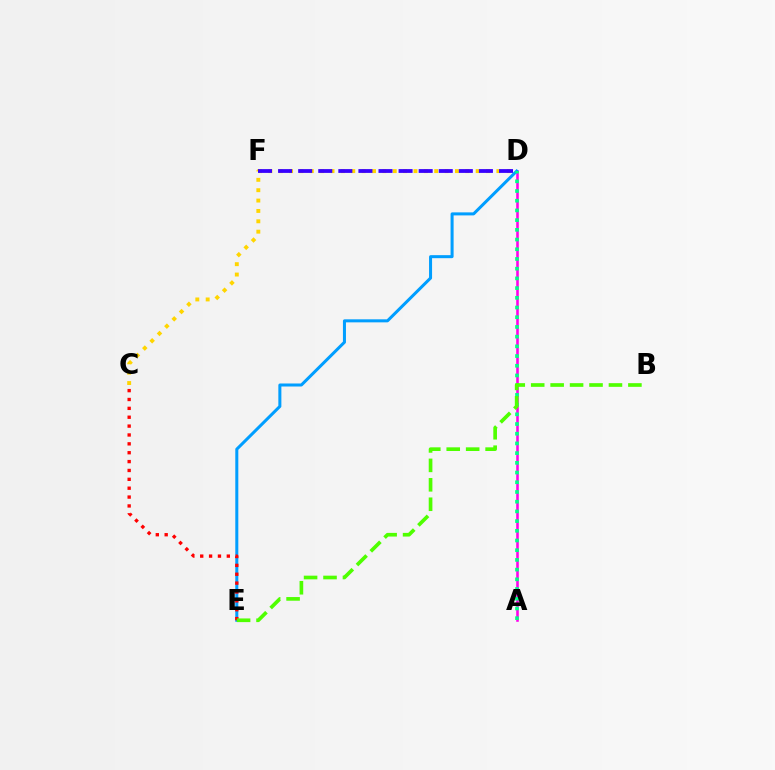{('A', 'D'): [{'color': '#ff00ed', 'line_style': 'solid', 'thickness': 1.85}, {'color': '#00ff86', 'line_style': 'dotted', 'thickness': 2.64}], ('D', 'E'): [{'color': '#009eff', 'line_style': 'solid', 'thickness': 2.18}], ('C', 'E'): [{'color': '#ff0000', 'line_style': 'dotted', 'thickness': 2.41}], ('C', 'D'): [{'color': '#ffd500', 'line_style': 'dotted', 'thickness': 2.82}], ('B', 'E'): [{'color': '#4fff00', 'line_style': 'dashed', 'thickness': 2.64}], ('D', 'F'): [{'color': '#3700ff', 'line_style': 'dashed', 'thickness': 2.73}]}